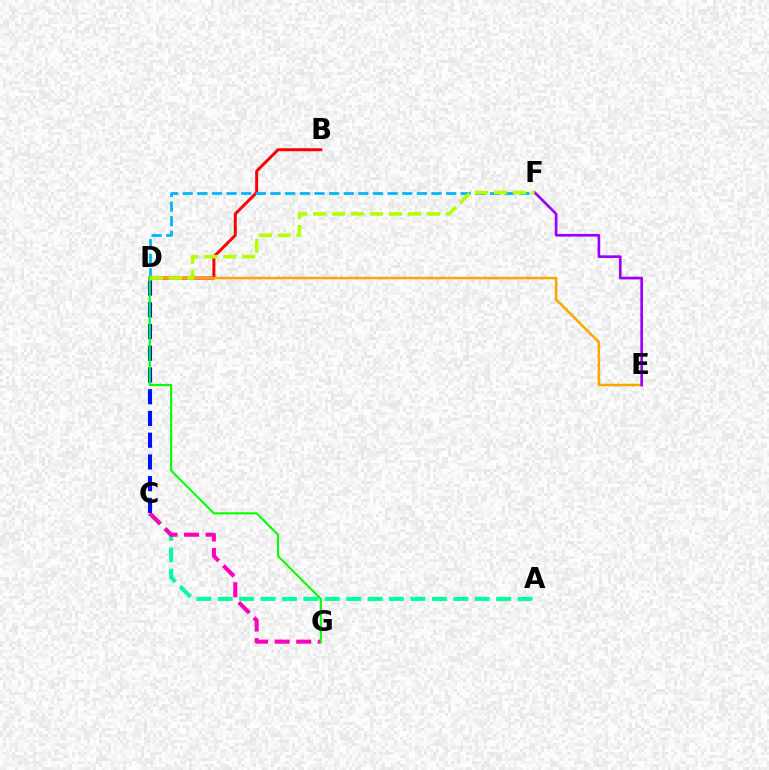{('A', 'C'): [{'color': '#00ff9d', 'line_style': 'dashed', 'thickness': 2.91}], ('C', 'G'): [{'color': '#ff00bd', 'line_style': 'dashed', 'thickness': 2.93}], ('B', 'D'): [{'color': '#ff0000', 'line_style': 'solid', 'thickness': 2.15}], ('D', 'E'): [{'color': '#ffa500', 'line_style': 'solid', 'thickness': 1.82}], ('C', 'D'): [{'color': '#0010ff', 'line_style': 'dashed', 'thickness': 2.95}], ('D', 'F'): [{'color': '#00b5ff', 'line_style': 'dashed', 'thickness': 1.99}, {'color': '#b3ff00', 'line_style': 'dashed', 'thickness': 2.58}], ('D', 'G'): [{'color': '#08ff00', 'line_style': 'solid', 'thickness': 1.53}], ('E', 'F'): [{'color': '#9b00ff', 'line_style': 'solid', 'thickness': 1.93}]}